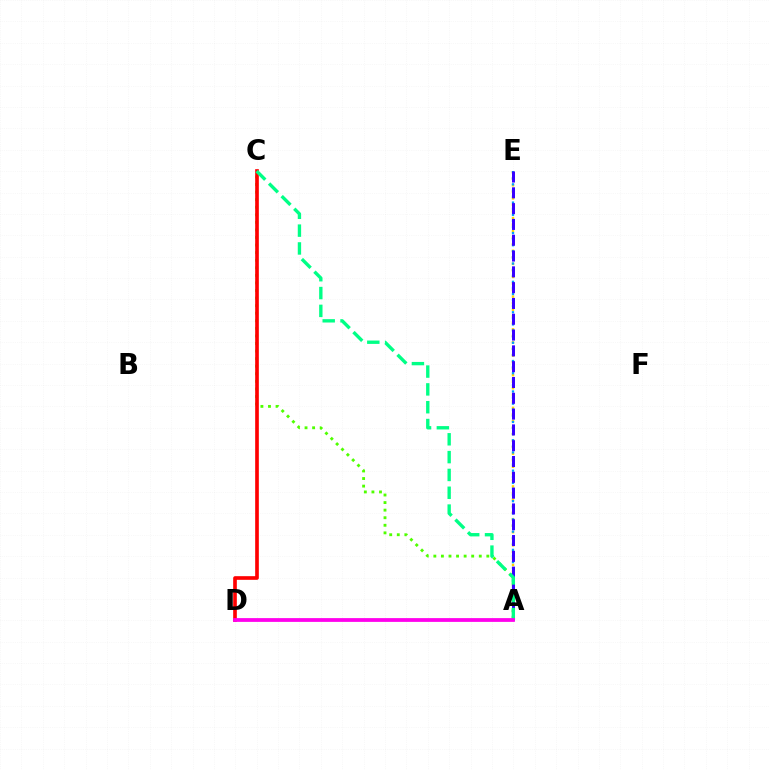{('A', 'E'): [{'color': '#ffd500', 'line_style': 'dotted', 'thickness': 1.78}, {'color': '#009eff', 'line_style': 'dotted', 'thickness': 1.66}, {'color': '#3700ff', 'line_style': 'dashed', 'thickness': 2.15}], ('A', 'C'): [{'color': '#4fff00', 'line_style': 'dotted', 'thickness': 2.06}, {'color': '#00ff86', 'line_style': 'dashed', 'thickness': 2.42}], ('C', 'D'): [{'color': '#ff0000', 'line_style': 'solid', 'thickness': 2.63}], ('A', 'D'): [{'color': '#ff00ed', 'line_style': 'solid', 'thickness': 2.72}]}